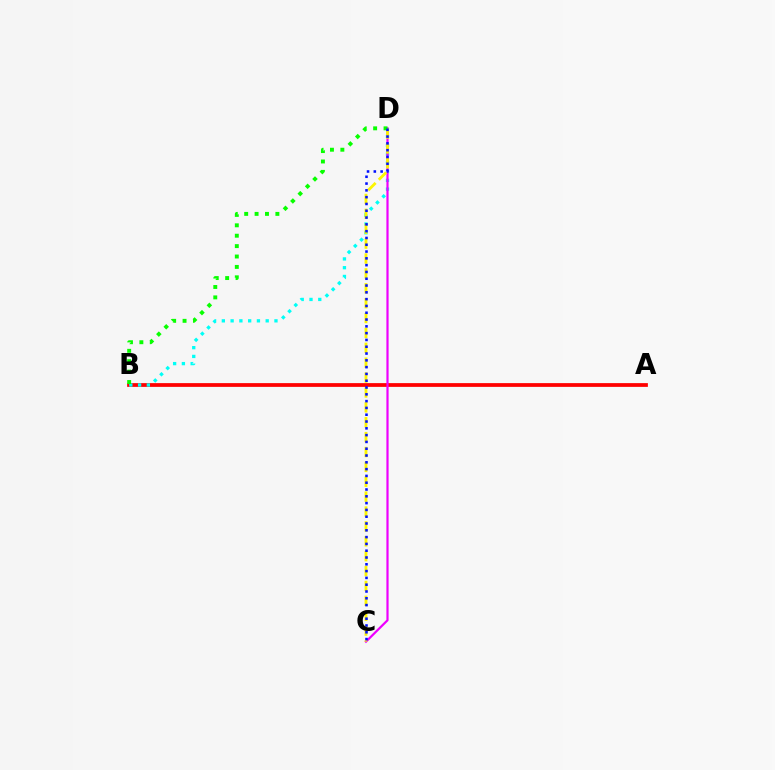{('A', 'B'): [{'color': '#ff0000', 'line_style': 'solid', 'thickness': 2.7}], ('B', 'D'): [{'color': '#00fff6', 'line_style': 'dotted', 'thickness': 2.38}, {'color': '#08ff00', 'line_style': 'dotted', 'thickness': 2.83}], ('C', 'D'): [{'color': '#ee00ff', 'line_style': 'solid', 'thickness': 1.59}, {'color': '#fcf500', 'line_style': 'dashed', 'thickness': 2.02}, {'color': '#0010ff', 'line_style': 'dotted', 'thickness': 1.85}]}